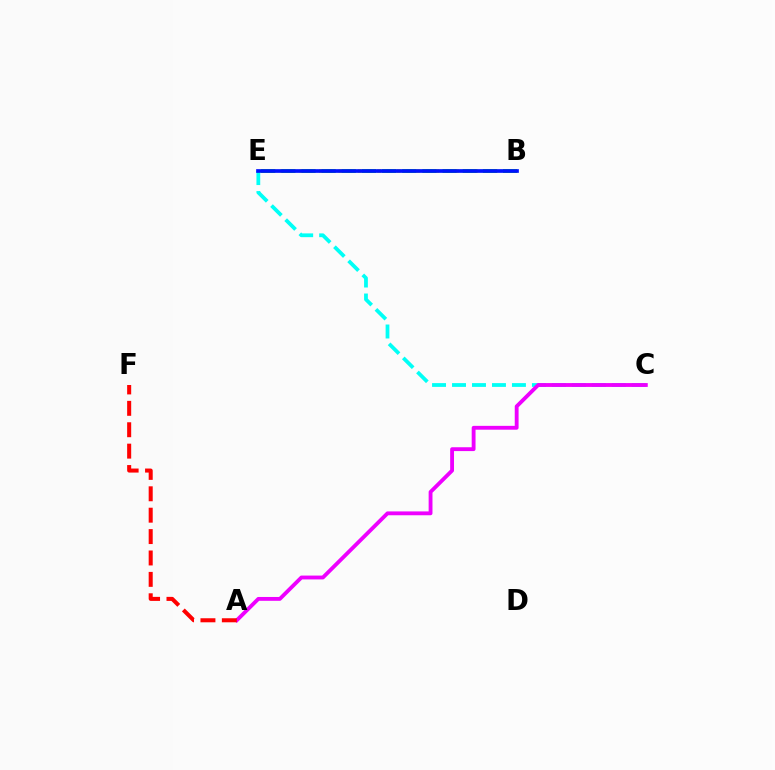{('C', 'E'): [{'color': '#00fff6', 'line_style': 'dashed', 'thickness': 2.71}], ('B', 'E'): [{'color': '#fcf500', 'line_style': 'dotted', 'thickness': 2.64}, {'color': '#08ff00', 'line_style': 'dashed', 'thickness': 2.74}, {'color': '#0010ff', 'line_style': 'solid', 'thickness': 2.65}], ('A', 'C'): [{'color': '#ee00ff', 'line_style': 'solid', 'thickness': 2.77}], ('A', 'F'): [{'color': '#ff0000', 'line_style': 'dashed', 'thickness': 2.91}]}